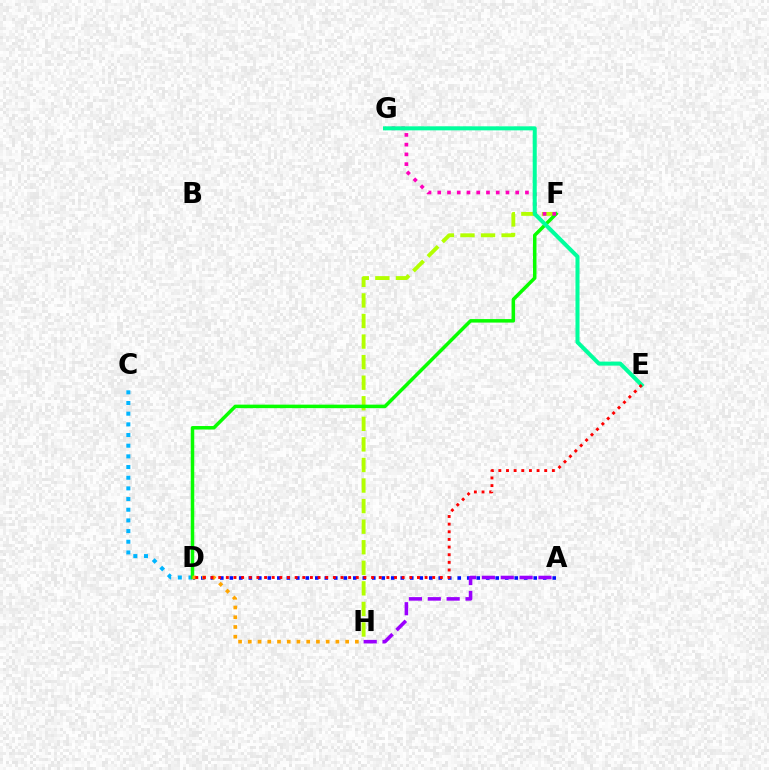{('A', 'D'): [{'color': '#0010ff', 'line_style': 'dotted', 'thickness': 2.58}], ('C', 'D'): [{'color': '#00b5ff', 'line_style': 'dotted', 'thickness': 2.9}], ('A', 'H'): [{'color': '#9b00ff', 'line_style': 'dashed', 'thickness': 2.56}], ('F', 'H'): [{'color': '#b3ff00', 'line_style': 'dashed', 'thickness': 2.79}], ('D', 'F'): [{'color': '#08ff00', 'line_style': 'solid', 'thickness': 2.52}], ('D', 'H'): [{'color': '#ffa500', 'line_style': 'dotted', 'thickness': 2.65}], ('F', 'G'): [{'color': '#ff00bd', 'line_style': 'dotted', 'thickness': 2.65}], ('E', 'G'): [{'color': '#00ff9d', 'line_style': 'solid', 'thickness': 2.9}], ('D', 'E'): [{'color': '#ff0000', 'line_style': 'dotted', 'thickness': 2.08}]}